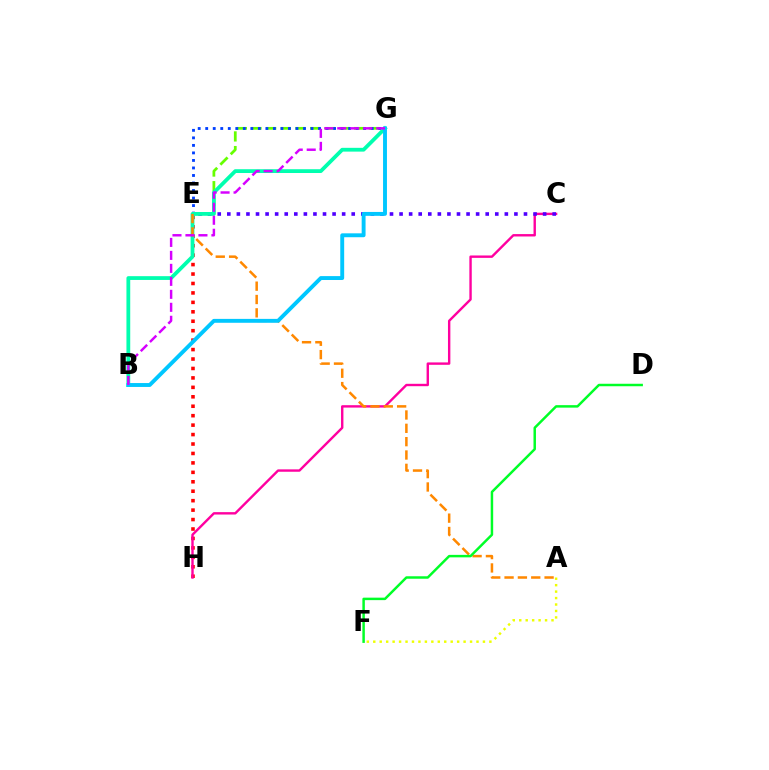{('E', 'H'): [{'color': '#ff0000', 'line_style': 'dotted', 'thickness': 2.57}], ('C', 'H'): [{'color': '#ff00a0', 'line_style': 'solid', 'thickness': 1.72}], ('E', 'G'): [{'color': '#66ff00', 'line_style': 'dashed', 'thickness': 1.99}, {'color': '#003fff', 'line_style': 'dotted', 'thickness': 2.04}], ('C', 'E'): [{'color': '#4f00ff', 'line_style': 'dotted', 'thickness': 2.6}], ('B', 'G'): [{'color': '#00ffaf', 'line_style': 'solid', 'thickness': 2.73}, {'color': '#00c7ff', 'line_style': 'solid', 'thickness': 2.81}, {'color': '#d600ff', 'line_style': 'dashed', 'thickness': 1.76}], ('A', 'E'): [{'color': '#ff8800', 'line_style': 'dashed', 'thickness': 1.81}], ('D', 'F'): [{'color': '#00ff27', 'line_style': 'solid', 'thickness': 1.78}], ('A', 'F'): [{'color': '#eeff00', 'line_style': 'dotted', 'thickness': 1.75}]}